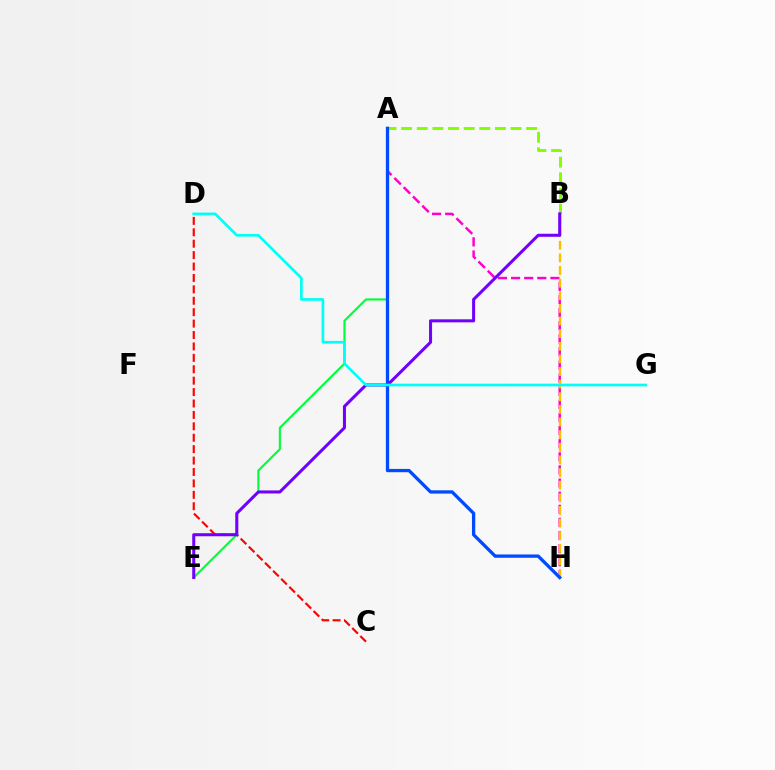{('A', 'E'): [{'color': '#00ff39', 'line_style': 'solid', 'thickness': 1.53}], ('A', 'H'): [{'color': '#ff00cf', 'line_style': 'dashed', 'thickness': 1.78}, {'color': '#004bff', 'line_style': 'solid', 'thickness': 2.38}], ('B', 'H'): [{'color': '#ffbd00', 'line_style': 'dashed', 'thickness': 1.72}], ('A', 'B'): [{'color': '#84ff00', 'line_style': 'dashed', 'thickness': 2.12}], ('C', 'D'): [{'color': '#ff0000', 'line_style': 'dashed', 'thickness': 1.55}], ('B', 'E'): [{'color': '#7200ff', 'line_style': 'solid', 'thickness': 2.19}], ('D', 'G'): [{'color': '#00fff6', 'line_style': 'solid', 'thickness': 1.93}]}